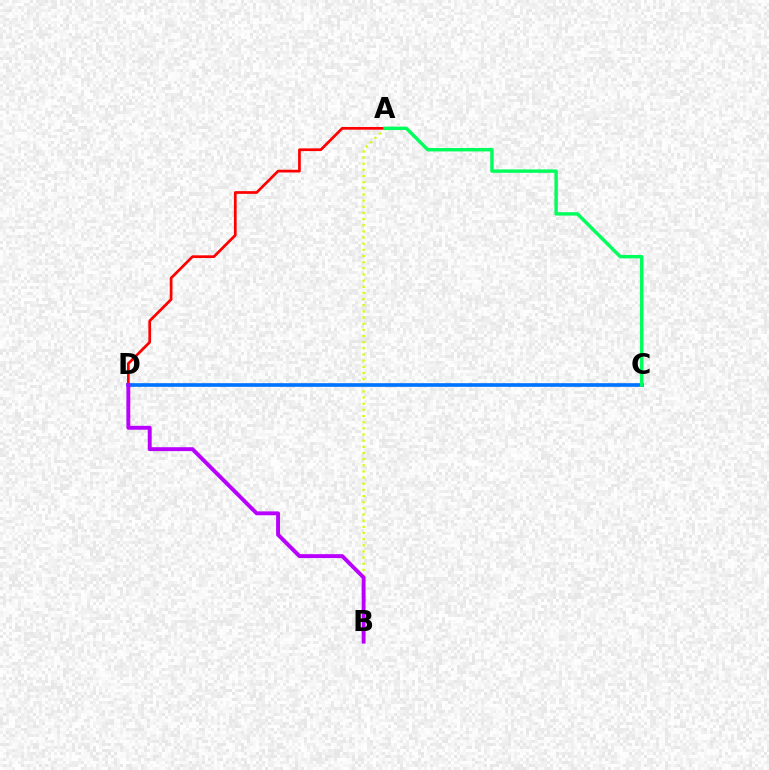{('A', 'B'): [{'color': '#d1ff00', 'line_style': 'dotted', 'thickness': 1.67}], ('C', 'D'): [{'color': '#0074ff', 'line_style': 'solid', 'thickness': 2.63}], ('A', 'D'): [{'color': '#ff0000', 'line_style': 'solid', 'thickness': 1.96}], ('B', 'D'): [{'color': '#b900ff', 'line_style': 'solid', 'thickness': 2.81}], ('A', 'C'): [{'color': '#00ff5c', 'line_style': 'solid', 'thickness': 2.46}]}